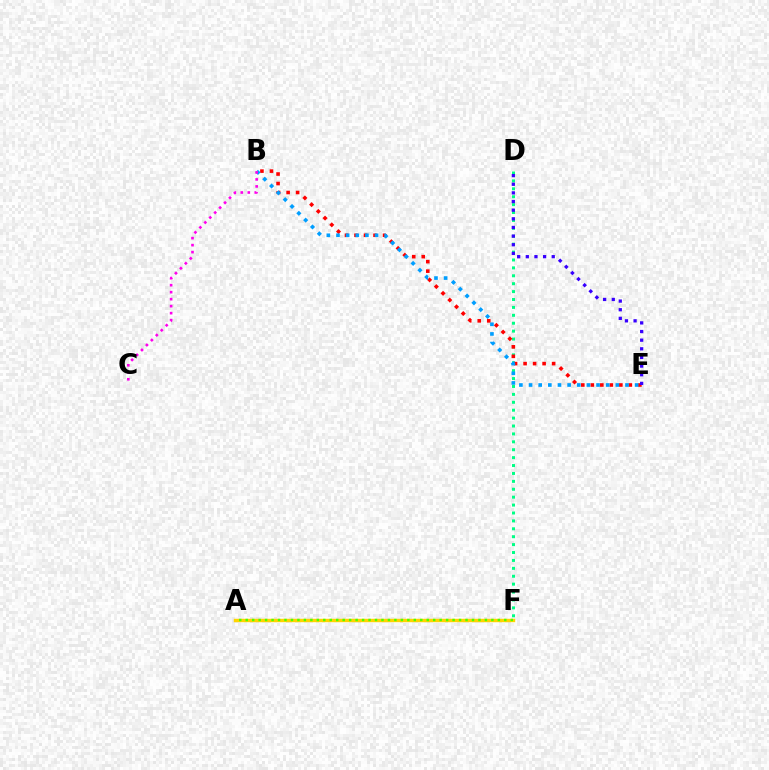{('D', 'F'): [{'color': '#00ff86', 'line_style': 'dotted', 'thickness': 2.15}], ('B', 'E'): [{'color': '#ff0000', 'line_style': 'dotted', 'thickness': 2.58}, {'color': '#009eff', 'line_style': 'dotted', 'thickness': 2.62}], ('A', 'F'): [{'color': '#ffd500', 'line_style': 'solid', 'thickness': 2.46}, {'color': '#4fff00', 'line_style': 'dotted', 'thickness': 1.76}], ('B', 'C'): [{'color': '#ff00ed', 'line_style': 'dotted', 'thickness': 1.9}], ('D', 'E'): [{'color': '#3700ff', 'line_style': 'dotted', 'thickness': 2.35}]}